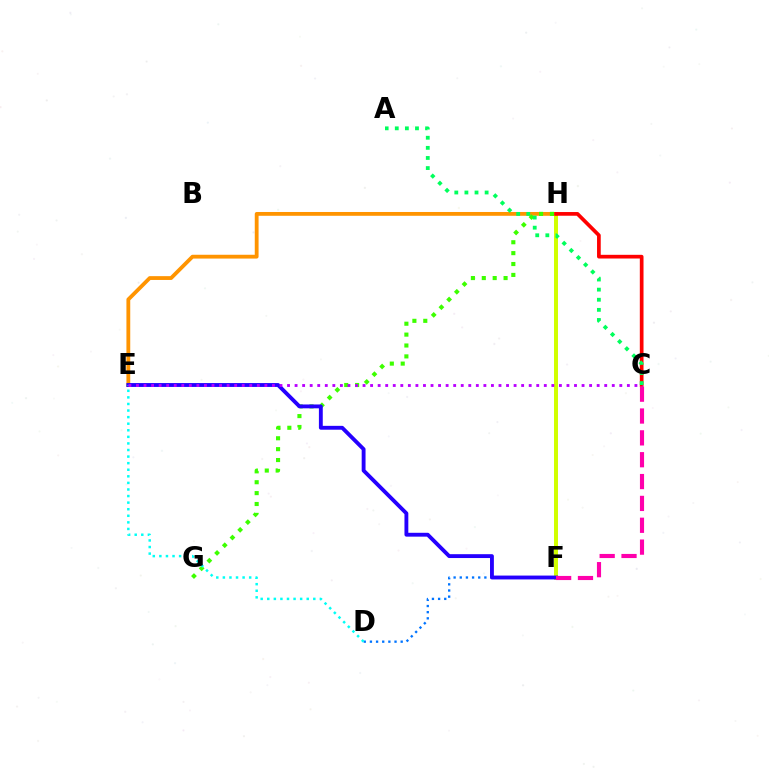{('F', 'H'): [{'color': '#d1ff00', 'line_style': 'solid', 'thickness': 2.85}], ('E', 'H'): [{'color': '#ff9400', 'line_style': 'solid', 'thickness': 2.74}], ('D', 'F'): [{'color': '#0074ff', 'line_style': 'dotted', 'thickness': 1.67}], ('G', 'H'): [{'color': '#3dff00', 'line_style': 'dotted', 'thickness': 2.96}], ('C', 'H'): [{'color': '#ff0000', 'line_style': 'solid', 'thickness': 2.66}], ('E', 'F'): [{'color': '#2500ff', 'line_style': 'solid', 'thickness': 2.78}], ('C', 'F'): [{'color': '#ff00ac', 'line_style': 'dashed', 'thickness': 2.97}], ('D', 'E'): [{'color': '#00fff6', 'line_style': 'dotted', 'thickness': 1.79}], ('C', 'E'): [{'color': '#b900ff', 'line_style': 'dotted', 'thickness': 2.05}], ('A', 'C'): [{'color': '#00ff5c', 'line_style': 'dotted', 'thickness': 2.75}]}